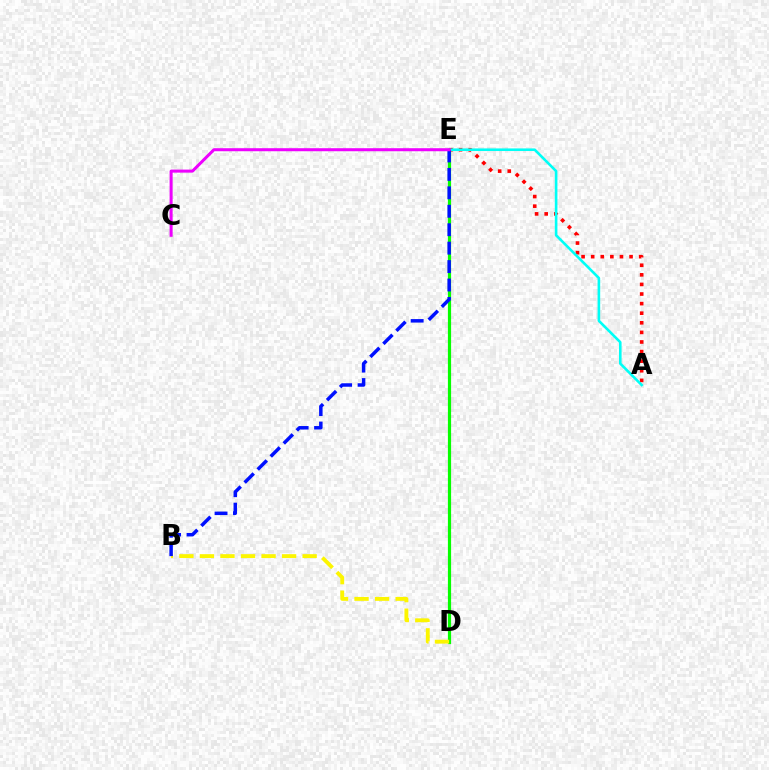{('D', 'E'): [{'color': '#08ff00', 'line_style': 'solid', 'thickness': 2.3}], ('A', 'E'): [{'color': '#ff0000', 'line_style': 'dotted', 'thickness': 2.61}, {'color': '#00fff6', 'line_style': 'solid', 'thickness': 1.88}], ('B', 'D'): [{'color': '#fcf500', 'line_style': 'dashed', 'thickness': 2.79}], ('B', 'E'): [{'color': '#0010ff', 'line_style': 'dashed', 'thickness': 2.5}], ('C', 'E'): [{'color': '#ee00ff', 'line_style': 'solid', 'thickness': 2.18}]}